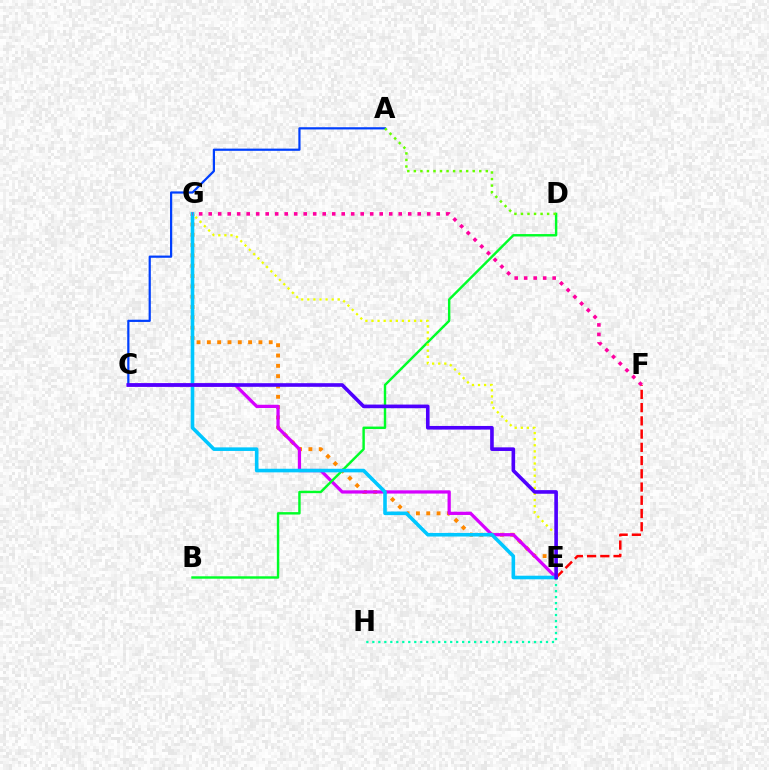{('E', 'F'): [{'color': '#ff0000', 'line_style': 'dashed', 'thickness': 1.8}], ('E', 'G'): [{'color': '#ff8800', 'line_style': 'dotted', 'thickness': 2.8}, {'color': '#eeff00', 'line_style': 'dotted', 'thickness': 1.65}, {'color': '#00c7ff', 'line_style': 'solid', 'thickness': 2.58}], ('C', 'E'): [{'color': '#d600ff', 'line_style': 'solid', 'thickness': 2.34}, {'color': '#4f00ff', 'line_style': 'solid', 'thickness': 2.61}], ('A', 'C'): [{'color': '#003fff', 'line_style': 'solid', 'thickness': 1.59}], ('B', 'D'): [{'color': '#00ff27', 'line_style': 'solid', 'thickness': 1.75}], ('E', 'H'): [{'color': '#00ffaf', 'line_style': 'dotted', 'thickness': 1.63}], ('A', 'D'): [{'color': '#66ff00', 'line_style': 'dotted', 'thickness': 1.78}], ('F', 'G'): [{'color': '#ff00a0', 'line_style': 'dotted', 'thickness': 2.58}]}